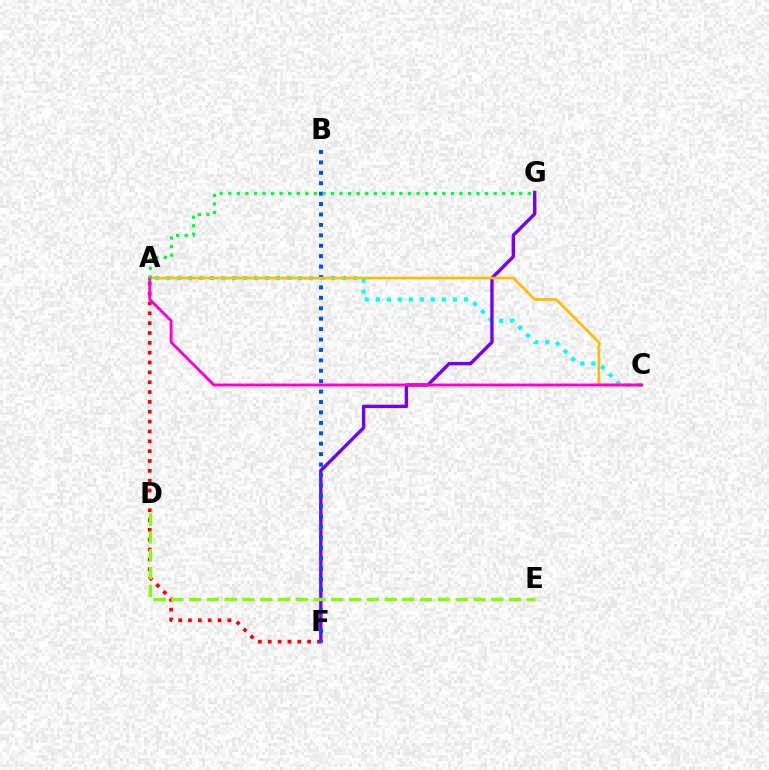{('A', 'C'): [{'color': '#00fff6', 'line_style': 'dotted', 'thickness': 2.99}, {'color': '#ffbd00', 'line_style': 'solid', 'thickness': 1.95}, {'color': '#ff00cf', 'line_style': 'solid', 'thickness': 2.06}], ('F', 'G'): [{'color': '#7200ff', 'line_style': 'solid', 'thickness': 2.43}], ('A', 'F'): [{'color': '#ff0000', 'line_style': 'dotted', 'thickness': 2.67}], ('B', 'F'): [{'color': '#004bff', 'line_style': 'dotted', 'thickness': 2.83}], ('A', 'G'): [{'color': '#00ff39', 'line_style': 'dotted', 'thickness': 2.33}], ('D', 'E'): [{'color': '#84ff00', 'line_style': 'dashed', 'thickness': 2.41}]}